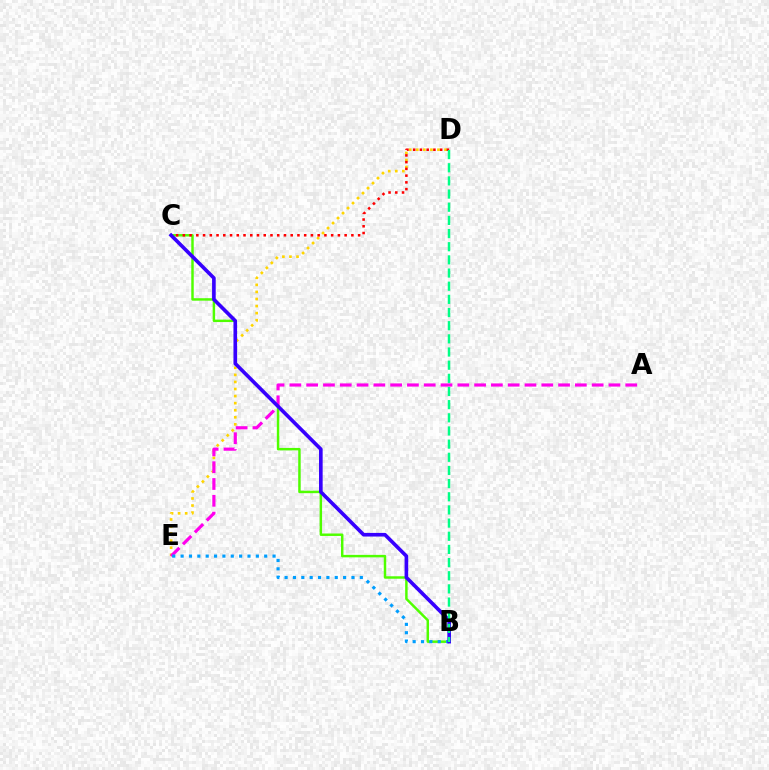{('D', 'E'): [{'color': '#ffd500', 'line_style': 'dotted', 'thickness': 1.92}], ('A', 'E'): [{'color': '#ff00ed', 'line_style': 'dashed', 'thickness': 2.28}], ('B', 'C'): [{'color': '#4fff00', 'line_style': 'solid', 'thickness': 1.77}, {'color': '#3700ff', 'line_style': 'solid', 'thickness': 2.62}], ('B', 'E'): [{'color': '#009eff', 'line_style': 'dotted', 'thickness': 2.27}], ('C', 'D'): [{'color': '#ff0000', 'line_style': 'dotted', 'thickness': 1.83}], ('B', 'D'): [{'color': '#00ff86', 'line_style': 'dashed', 'thickness': 1.79}]}